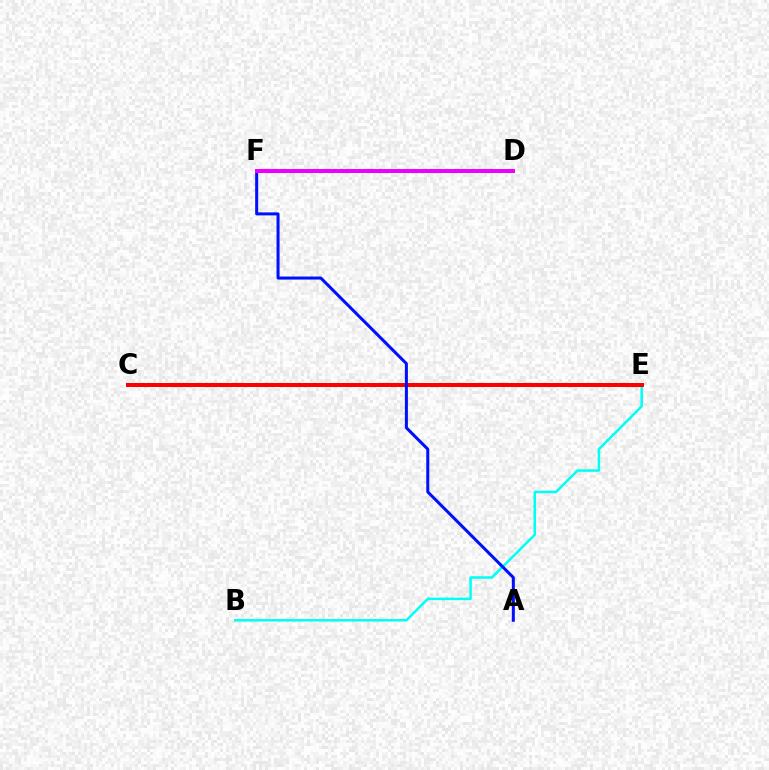{('D', 'F'): [{'color': '#08ff00', 'line_style': 'solid', 'thickness': 1.91}, {'color': '#ee00ff', 'line_style': 'solid', 'thickness': 2.87}], ('C', 'E'): [{'color': '#fcf500', 'line_style': 'solid', 'thickness': 2.85}, {'color': '#ff0000', 'line_style': 'solid', 'thickness': 2.88}], ('B', 'E'): [{'color': '#00fff6', 'line_style': 'solid', 'thickness': 1.81}], ('A', 'F'): [{'color': '#0010ff', 'line_style': 'solid', 'thickness': 2.18}]}